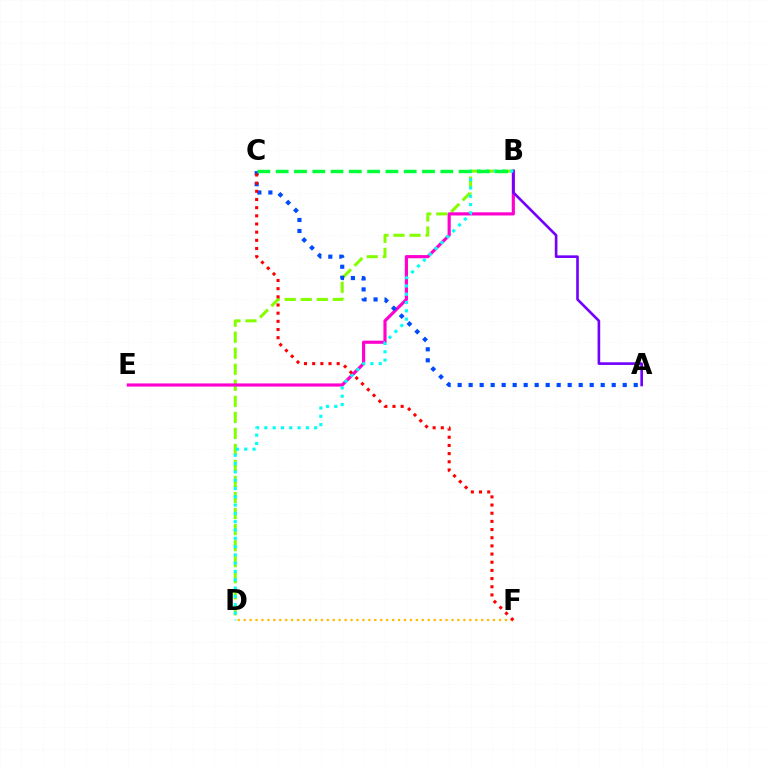{('B', 'D'): [{'color': '#84ff00', 'line_style': 'dashed', 'thickness': 2.18}, {'color': '#00fff6', 'line_style': 'dotted', 'thickness': 2.26}], ('D', 'F'): [{'color': '#ffbd00', 'line_style': 'dotted', 'thickness': 1.61}], ('B', 'E'): [{'color': '#ff00cf', 'line_style': 'solid', 'thickness': 2.28}], ('A', 'C'): [{'color': '#004bff', 'line_style': 'dotted', 'thickness': 2.99}], ('A', 'B'): [{'color': '#7200ff', 'line_style': 'solid', 'thickness': 1.89}], ('C', 'F'): [{'color': '#ff0000', 'line_style': 'dotted', 'thickness': 2.22}], ('B', 'C'): [{'color': '#00ff39', 'line_style': 'dashed', 'thickness': 2.48}]}